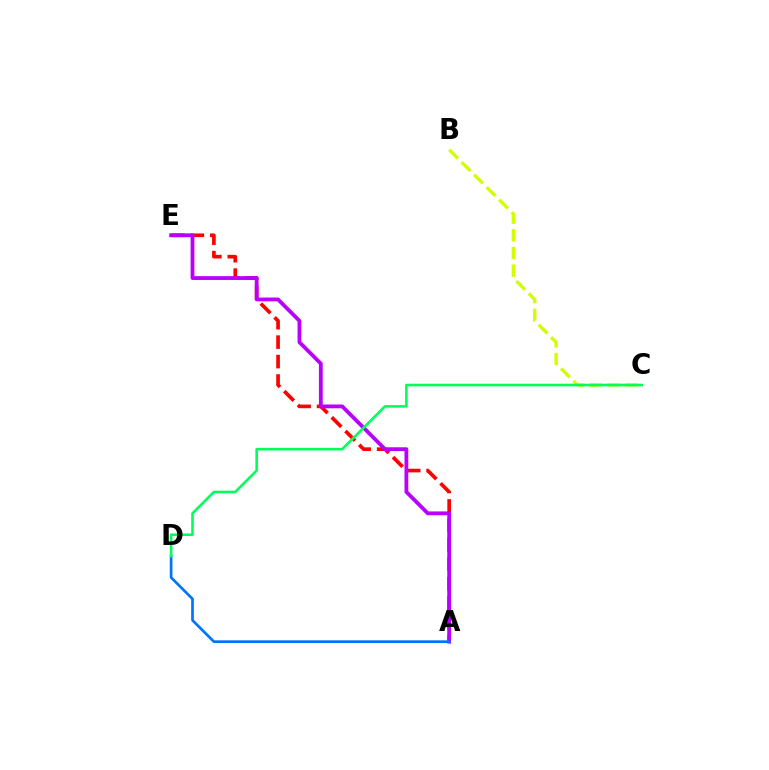{('A', 'E'): [{'color': '#ff0000', 'line_style': 'dashed', 'thickness': 2.64}, {'color': '#b900ff', 'line_style': 'solid', 'thickness': 2.75}], ('A', 'D'): [{'color': '#0074ff', 'line_style': 'solid', 'thickness': 1.93}], ('B', 'C'): [{'color': '#d1ff00', 'line_style': 'dashed', 'thickness': 2.4}], ('C', 'D'): [{'color': '#00ff5c', 'line_style': 'solid', 'thickness': 1.86}]}